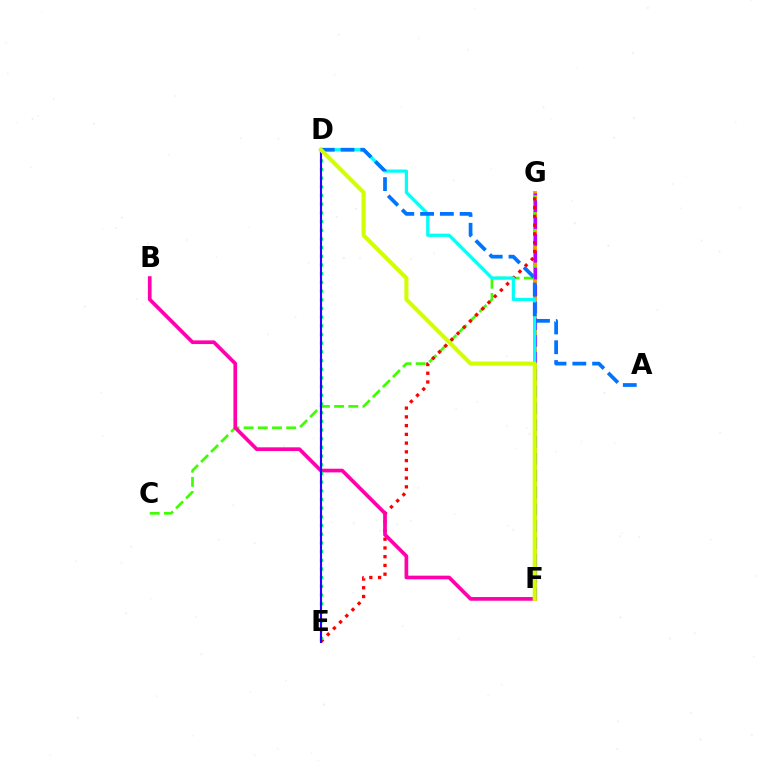{('F', 'G'): [{'color': '#ff9400', 'line_style': 'solid', 'thickness': 2.78}, {'color': '#b900ff', 'line_style': 'dashed', 'thickness': 2.29}], ('C', 'G'): [{'color': '#3dff00', 'line_style': 'dashed', 'thickness': 1.93}], ('E', 'G'): [{'color': '#ff0000', 'line_style': 'dotted', 'thickness': 2.38}], ('D', 'F'): [{'color': '#00fff6', 'line_style': 'solid', 'thickness': 2.32}, {'color': '#d1ff00', 'line_style': 'solid', 'thickness': 2.95}], ('B', 'F'): [{'color': '#ff00ac', 'line_style': 'solid', 'thickness': 2.66}], ('A', 'D'): [{'color': '#0074ff', 'line_style': 'dashed', 'thickness': 2.69}], ('D', 'E'): [{'color': '#00ff5c', 'line_style': 'dotted', 'thickness': 2.36}, {'color': '#2500ff', 'line_style': 'solid', 'thickness': 1.52}]}